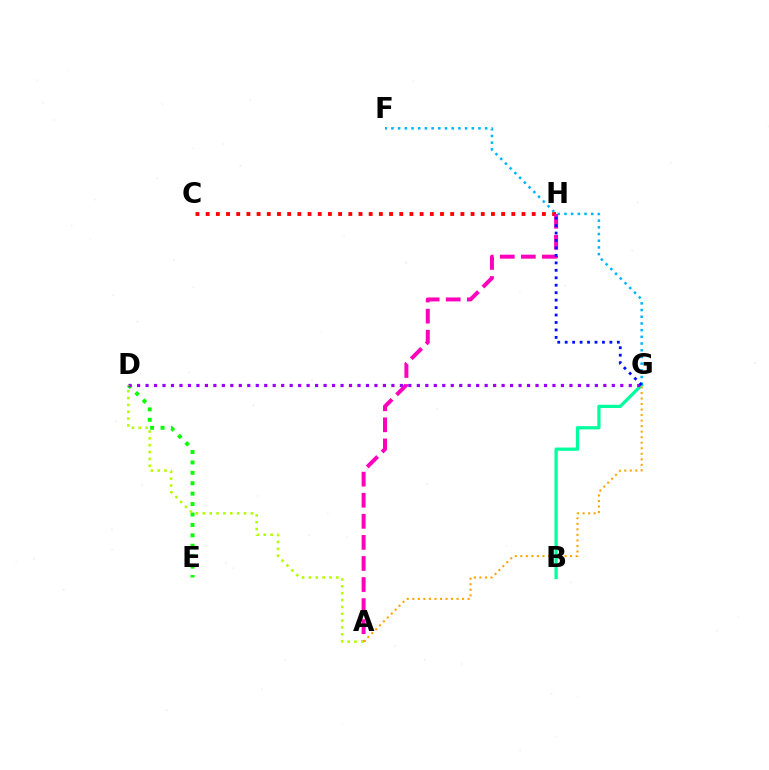{('C', 'H'): [{'color': '#ff0000', 'line_style': 'dotted', 'thickness': 2.77}], ('B', 'G'): [{'color': '#00ff9d', 'line_style': 'solid', 'thickness': 2.33}], ('F', 'G'): [{'color': '#00b5ff', 'line_style': 'dotted', 'thickness': 1.82}], ('D', 'E'): [{'color': '#08ff00', 'line_style': 'dotted', 'thickness': 2.83}], ('A', 'H'): [{'color': '#ff00bd', 'line_style': 'dashed', 'thickness': 2.86}], ('D', 'G'): [{'color': '#9b00ff', 'line_style': 'dotted', 'thickness': 2.3}], ('A', 'D'): [{'color': '#b3ff00', 'line_style': 'dotted', 'thickness': 1.86}], ('A', 'G'): [{'color': '#ffa500', 'line_style': 'dotted', 'thickness': 1.5}], ('G', 'H'): [{'color': '#0010ff', 'line_style': 'dotted', 'thickness': 2.02}]}